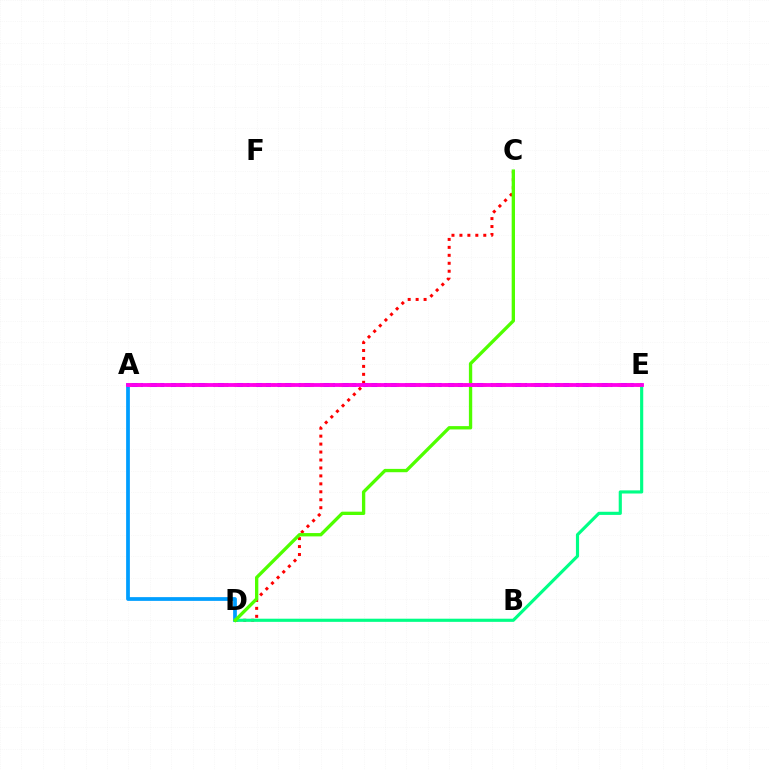{('A', 'D'): [{'color': '#009eff', 'line_style': 'solid', 'thickness': 2.7}], ('C', 'D'): [{'color': '#ff0000', 'line_style': 'dotted', 'thickness': 2.16}, {'color': '#4fff00', 'line_style': 'solid', 'thickness': 2.4}], ('A', 'E'): [{'color': '#3700ff', 'line_style': 'dashed', 'thickness': 2.9}, {'color': '#ffd500', 'line_style': 'dotted', 'thickness': 2.61}, {'color': '#ff00ed', 'line_style': 'solid', 'thickness': 2.76}], ('D', 'E'): [{'color': '#00ff86', 'line_style': 'solid', 'thickness': 2.26}]}